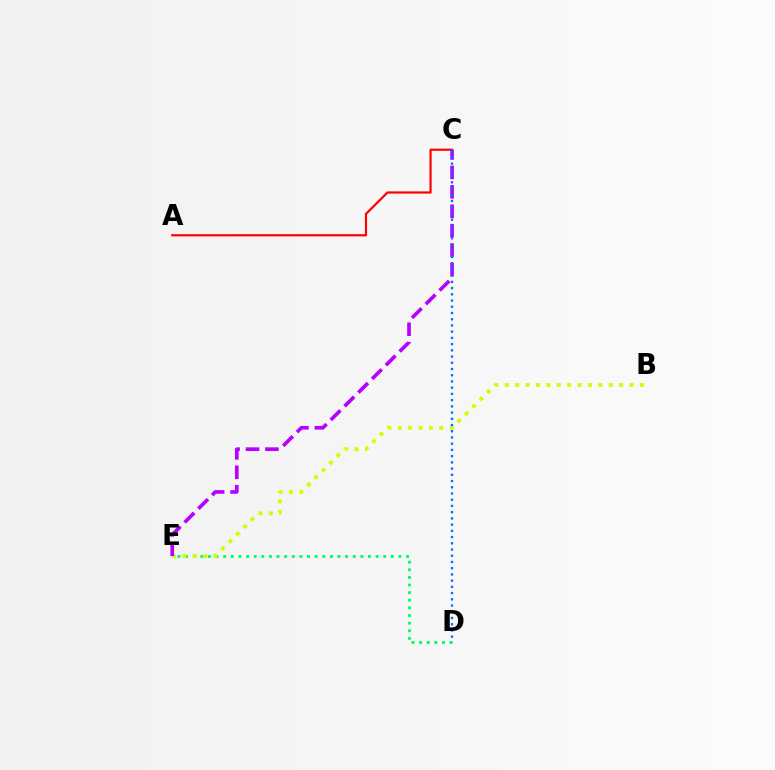{('D', 'E'): [{'color': '#00ff5c', 'line_style': 'dotted', 'thickness': 2.07}], ('A', 'C'): [{'color': '#ff0000', 'line_style': 'solid', 'thickness': 1.58}], ('B', 'E'): [{'color': '#d1ff00', 'line_style': 'dotted', 'thickness': 2.82}], ('C', 'E'): [{'color': '#b900ff', 'line_style': 'dashed', 'thickness': 2.64}], ('C', 'D'): [{'color': '#0074ff', 'line_style': 'dotted', 'thickness': 1.69}]}